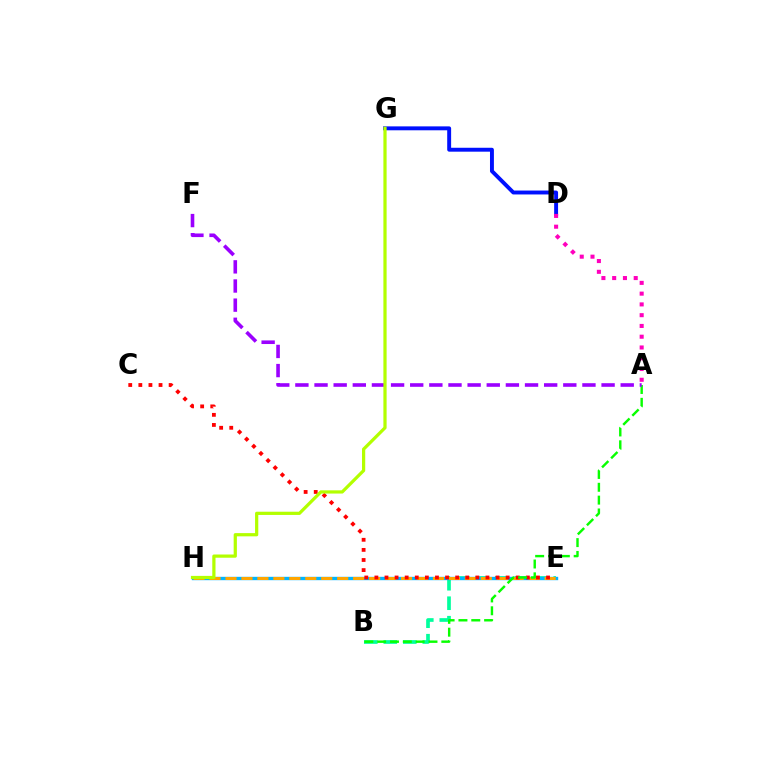{('B', 'E'): [{'color': '#00ff9d', 'line_style': 'dashed', 'thickness': 2.65}], ('E', 'H'): [{'color': '#00b5ff', 'line_style': 'solid', 'thickness': 2.43}, {'color': '#ffa500', 'line_style': 'dashed', 'thickness': 2.17}], ('D', 'G'): [{'color': '#0010ff', 'line_style': 'solid', 'thickness': 2.82}], ('C', 'E'): [{'color': '#ff0000', 'line_style': 'dotted', 'thickness': 2.74}], ('A', 'D'): [{'color': '#ff00bd', 'line_style': 'dotted', 'thickness': 2.93}], ('A', 'B'): [{'color': '#08ff00', 'line_style': 'dashed', 'thickness': 1.74}], ('A', 'F'): [{'color': '#9b00ff', 'line_style': 'dashed', 'thickness': 2.6}], ('G', 'H'): [{'color': '#b3ff00', 'line_style': 'solid', 'thickness': 2.32}]}